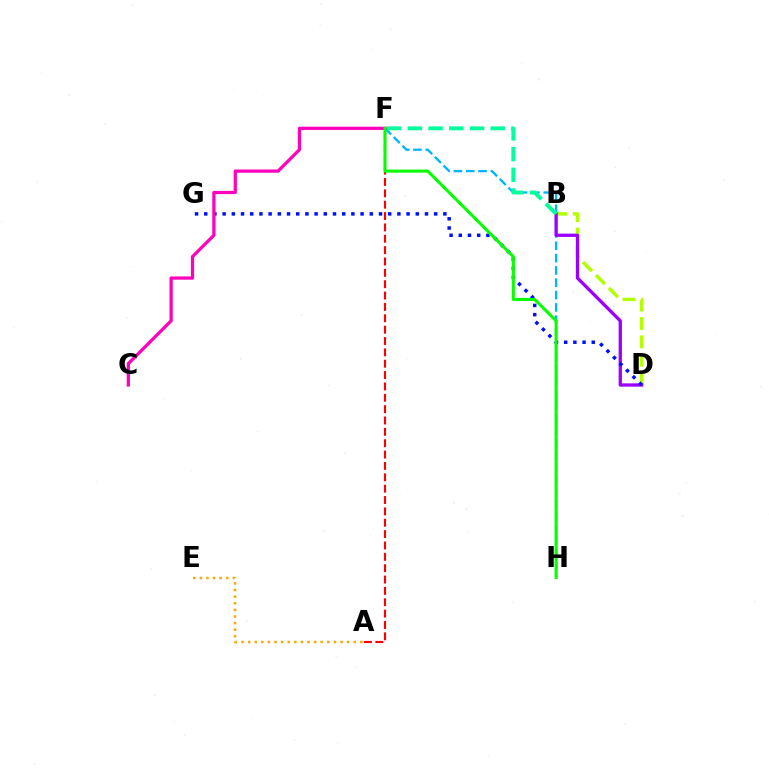{('F', 'H'): [{'color': '#00b5ff', 'line_style': 'dashed', 'thickness': 1.68}, {'color': '#08ff00', 'line_style': 'solid', 'thickness': 2.2}], ('B', 'D'): [{'color': '#b3ff00', 'line_style': 'dashed', 'thickness': 2.49}, {'color': '#9b00ff', 'line_style': 'solid', 'thickness': 2.37}], ('A', 'E'): [{'color': '#ffa500', 'line_style': 'dotted', 'thickness': 1.79}], ('D', 'G'): [{'color': '#0010ff', 'line_style': 'dotted', 'thickness': 2.5}], ('A', 'F'): [{'color': '#ff0000', 'line_style': 'dashed', 'thickness': 1.54}], ('B', 'F'): [{'color': '#00ff9d', 'line_style': 'dashed', 'thickness': 2.81}], ('C', 'F'): [{'color': '#ff00bd', 'line_style': 'solid', 'thickness': 2.34}]}